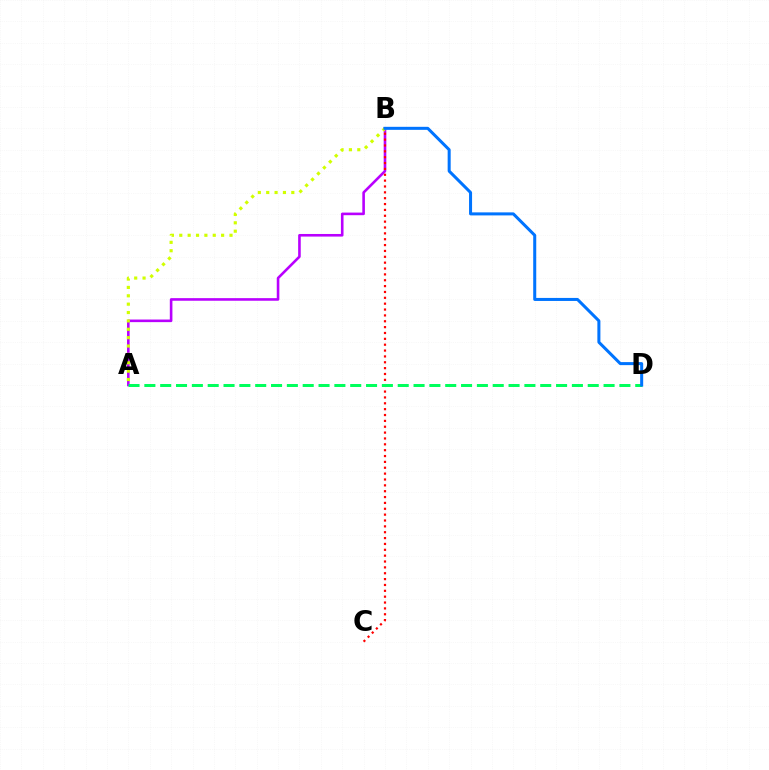{('A', 'B'): [{'color': '#b900ff', 'line_style': 'solid', 'thickness': 1.87}, {'color': '#d1ff00', 'line_style': 'dotted', 'thickness': 2.27}], ('B', 'C'): [{'color': '#ff0000', 'line_style': 'dotted', 'thickness': 1.59}], ('A', 'D'): [{'color': '#00ff5c', 'line_style': 'dashed', 'thickness': 2.15}], ('B', 'D'): [{'color': '#0074ff', 'line_style': 'solid', 'thickness': 2.18}]}